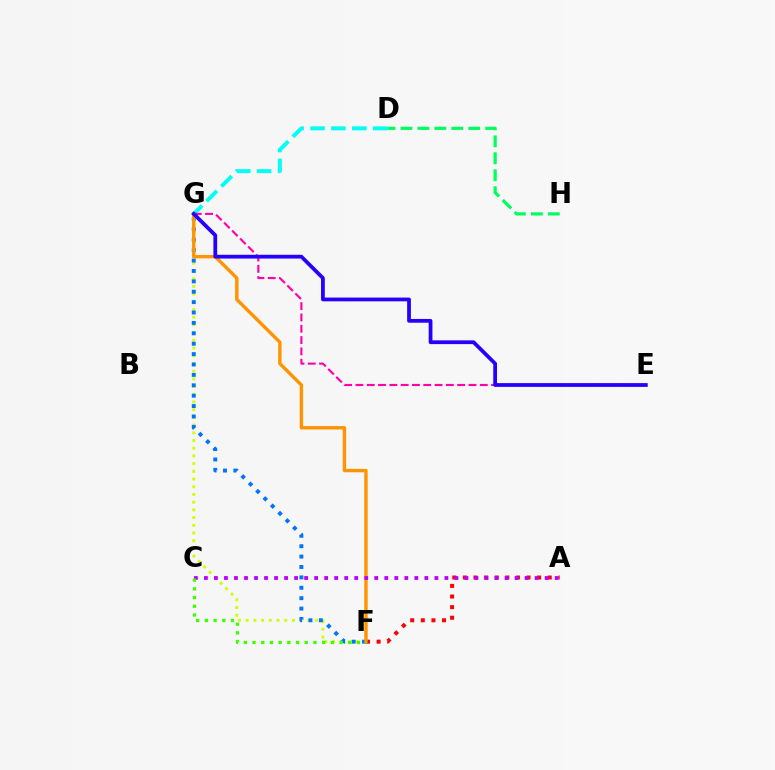{('D', 'H'): [{'color': '#00ff5c', 'line_style': 'dashed', 'thickness': 2.3}], ('F', 'G'): [{'color': '#d1ff00', 'line_style': 'dotted', 'thickness': 2.09}, {'color': '#0074ff', 'line_style': 'dotted', 'thickness': 2.82}, {'color': '#ff9400', 'line_style': 'solid', 'thickness': 2.45}], ('A', 'F'): [{'color': '#ff0000', 'line_style': 'dotted', 'thickness': 2.88}], ('D', 'G'): [{'color': '#00fff6', 'line_style': 'dashed', 'thickness': 2.84}], ('A', 'C'): [{'color': '#b900ff', 'line_style': 'dotted', 'thickness': 2.72}], ('E', 'G'): [{'color': '#ff00ac', 'line_style': 'dashed', 'thickness': 1.54}, {'color': '#2500ff', 'line_style': 'solid', 'thickness': 2.71}], ('C', 'F'): [{'color': '#3dff00', 'line_style': 'dotted', 'thickness': 2.37}]}